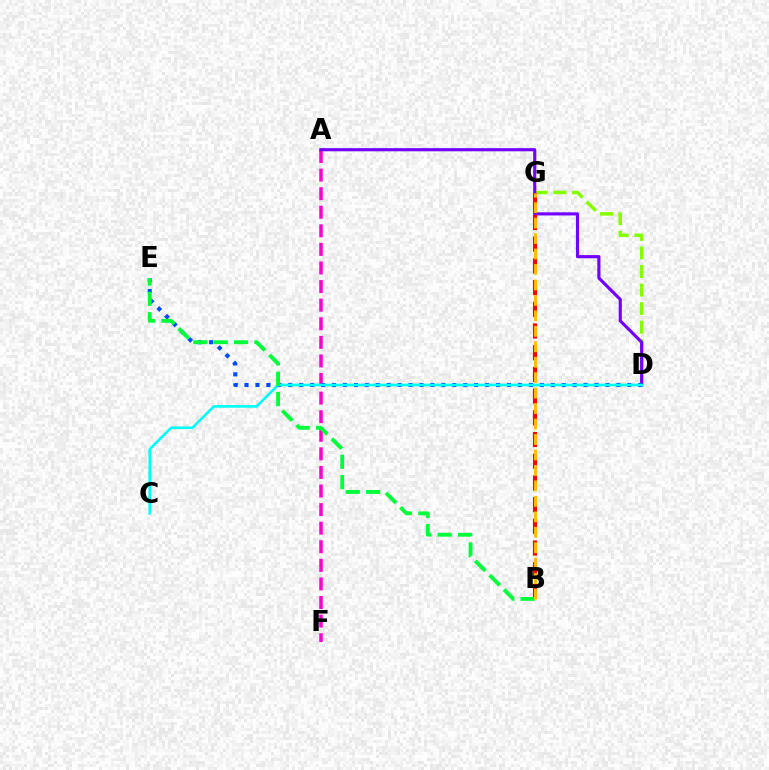{('D', 'G'): [{'color': '#84ff00', 'line_style': 'dashed', 'thickness': 2.52}], ('A', 'F'): [{'color': '#ff00cf', 'line_style': 'dashed', 'thickness': 2.52}], ('A', 'D'): [{'color': '#7200ff', 'line_style': 'solid', 'thickness': 2.25}], ('D', 'E'): [{'color': '#004bff', 'line_style': 'dotted', 'thickness': 2.97}], ('B', 'G'): [{'color': '#ff0000', 'line_style': 'dashed', 'thickness': 2.95}, {'color': '#ffbd00', 'line_style': 'dashed', 'thickness': 2.1}], ('C', 'D'): [{'color': '#00fff6', 'line_style': 'solid', 'thickness': 1.88}], ('B', 'E'): [{'color': '#00ff39', 'line_style': 'dashed', 'thickness': 2.76}]}